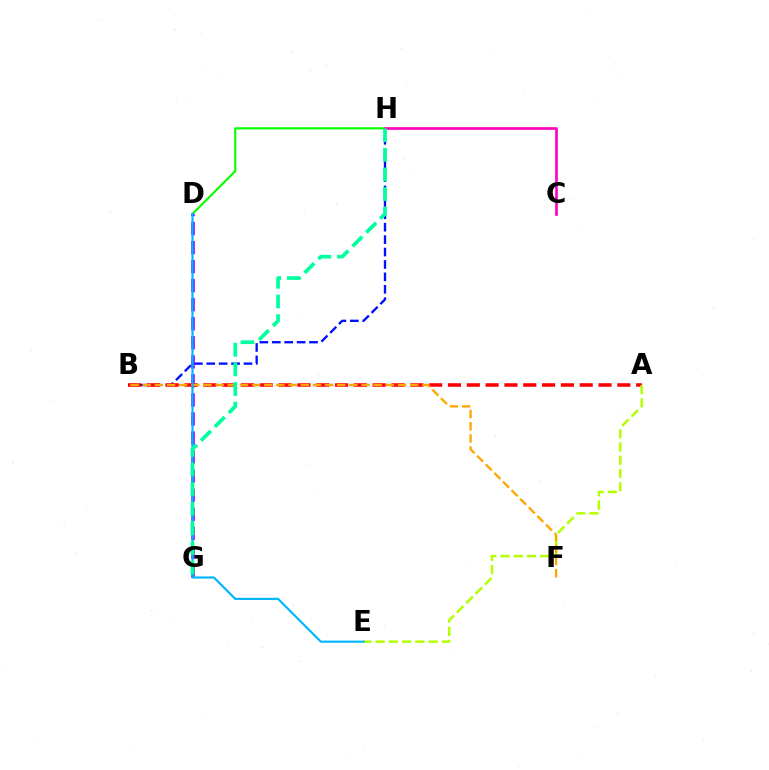{('D', 'H'): [{'color': '#08ff00', 'line_style': 'solid', 'thickness': 1.55}], ('B', 'H'): [{'color': '#0010ff', 'line_style': 'dashed', 'thickness': 1.69}], ('D', 'G'): [{'color': '#9b00ff', 'line_style': 'dashed', 'thickness': 2.59}], ('A', 'B'): [{'color': '#ff0000', 'line_style': 'dashed', 'thickness': 2.56}], ('A', 'E'): [{'color': '#b3ff00', 'line_style': 'dashed', 'thickness': 1.8}], ('B', 'F'): [{'color': '#ffa500', 'line_style': 'dashed', 'thickness': 1.65}], ('C', 'H'): [{'color': '#ff00bd', 'line_style': 'solid', 'thickness': 1.91}], ('D', 'E'): [{'color': '#00b5ff', 'line_style': 'solid', 'thickness': 1.54}], ('G', 'H'): [{'color': '#00ff9d', 'line_style': 'dashed', 'thickness': 2.67}]}